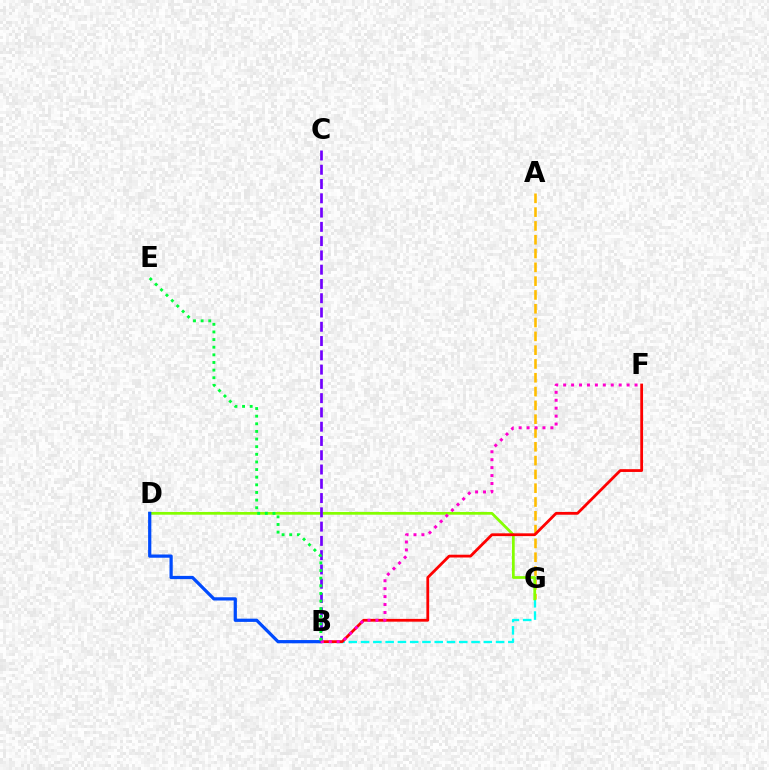{('A', 'G'): [{'color': '#ffbd00', 'line_style': 'dashed', 'thickness': 1.88}], ('B', 'G'): [{'color': '#00fff6', 'line_style': 'dashed', 'thickness': 1.67}], ('D', 'G'): [{'color': '#84ff00', 'line_style': 'solid', 'thickness': 1.97}], ('B', 'F'): [{'color': '#ff0000', 'line_style': 'solid', 'thickness': 2.01}, {'color': '#ff00cf', 'line_style': 'dotted', 'thickness': 2.16}], ('B', 'D'): [{'color': '#004bff', 'line_style': 'solid', 'thickness': 2.33}], ('B', 'C'): [{'color': '#7200ff', 'line_style': 'dashed', 'thickness': 1.94}], ('B', 'E'): [{'color': '#00ff39', 'line_style': 'dotted', 'thickness': 2.07}]}